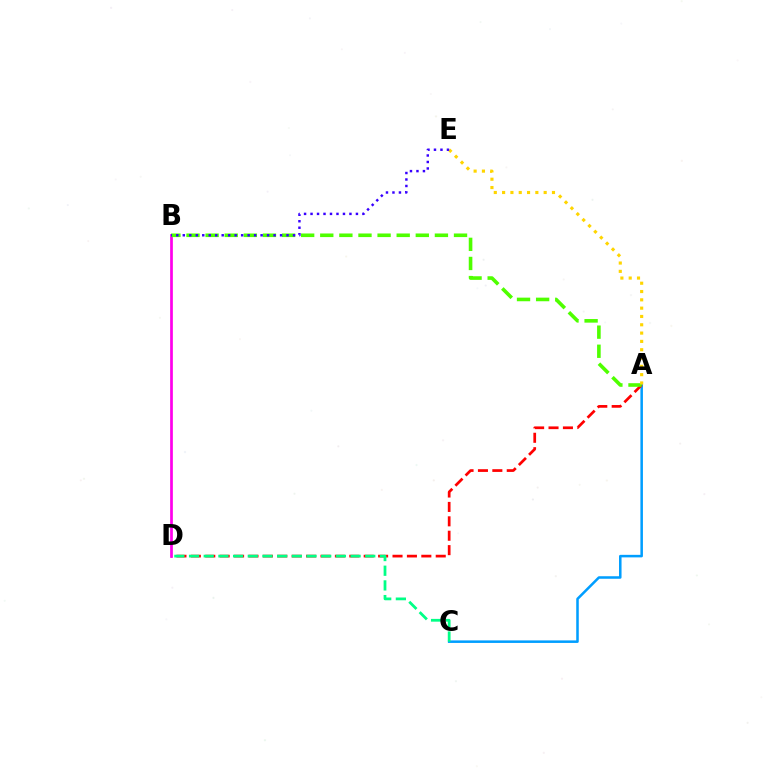{('A', 'C'): [{'color': '#009eff', 'line_style': 'solid', 'thickness': 1.82}], ('A', 'D'): [{'color': '#ff0000', 'line_style': 'dashed', 'thickness': 1.96}], ('B', 'D'): [{'color': '#ff00ed', 'line_style': 'solid', 'thickness': 1.96}], ('C', 'D'): [{'color': '#00ff86', 'line_style': 'dashed', 'thickness': 1.99}], ('A', 'B'): [{'color': '#4fff00', 'line_style': 'dashed', 'thickness': 2.6}], ('A', 'E'): [{'color': '#ffd500', 'line_style': 'dotted', 'thickness': 2.26}], ('B', 'E'): [{'color': '#3700ff', 'line_style': 'dotted', 'thickness': 1.76}]}